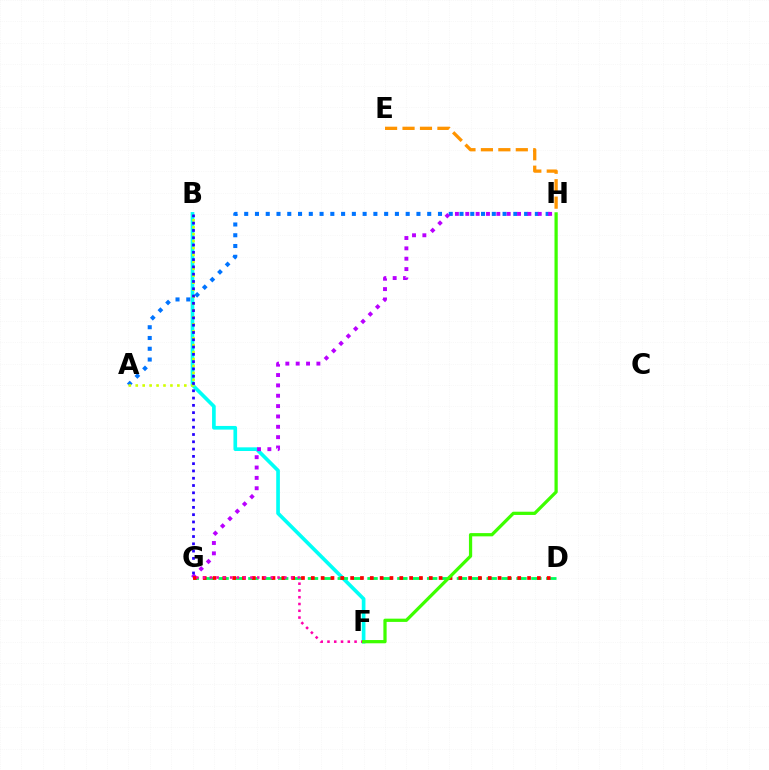{('B', 'F'): [{'color': '#00fff6', 'line_style': 'solid', 'thickness': 2.64}], ('A', 'H'): [{'color': '#0074ff', 'line_style': 'dotted', 'thickness': 2.92}], ('D', 'G'): [{'color': '#00ff5c', 'line_style': 'dashed', 'thickness': 2.02}, {'color': '#ff0000', 'line_style': 'dotted', 'thickness': 2.67}], ('A', 'B'): [{'color': '#d1ff00', 'line_style': 'dotted', 'thickness': 1.88}], ('E', 'H'): [{'color': '#ff9400', 'line_style': 'dashed', 'thickness': 2.37}], ('G', 'H'): [{'color': '#b900ff', 'line_style': 'dotted', 'thickness': 2.81}], ('B', 'G'): [{'color': '#2500ff', 'line_style': 'dotted', 'thickness': 1.98}], ('F', 'G'): [{'color': '#ff00ac', 'line_style': 'dotted', 'thickness': 1.84}], ('F', 'H'): [{'color': '#3dff00', 'line_style': 'solid', 'thickness': 2.34}]}